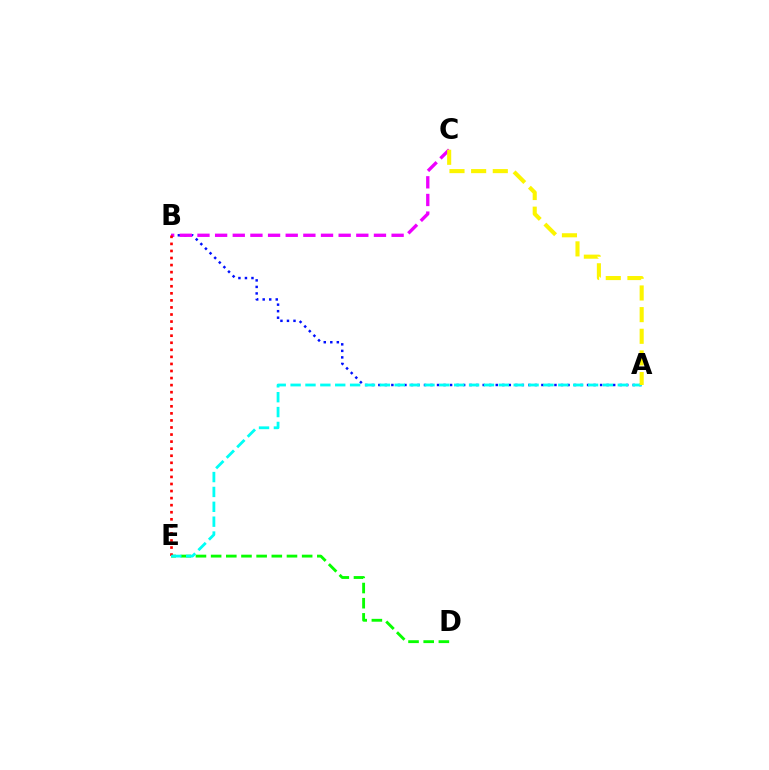{('A', 'B'): [{'color': '#0010ff', 'line_style': 'dotted', 'thickness': 1.77}], ('B', 'C'): [{'color': '#ee00ff', 'line_style': 'dashed', 'thickness': 2.4}], ('D', 'E'): [{'color': '#08ff00', 'line_style': 'dashed', 'thickness': 2.06}], ('B', 'E'): [{'color': '#ff0000', 'line_style': 'dotted', 'thickness': 1.92}], ('A', 'E'): [{'color': '#00fff6', 'line_style': 'dashed', 'thickness': 2.02}], ('A', 'C'): [{'color': '#fcf500', 'line_style': 'dashed', 'thickness': 2.94}]}